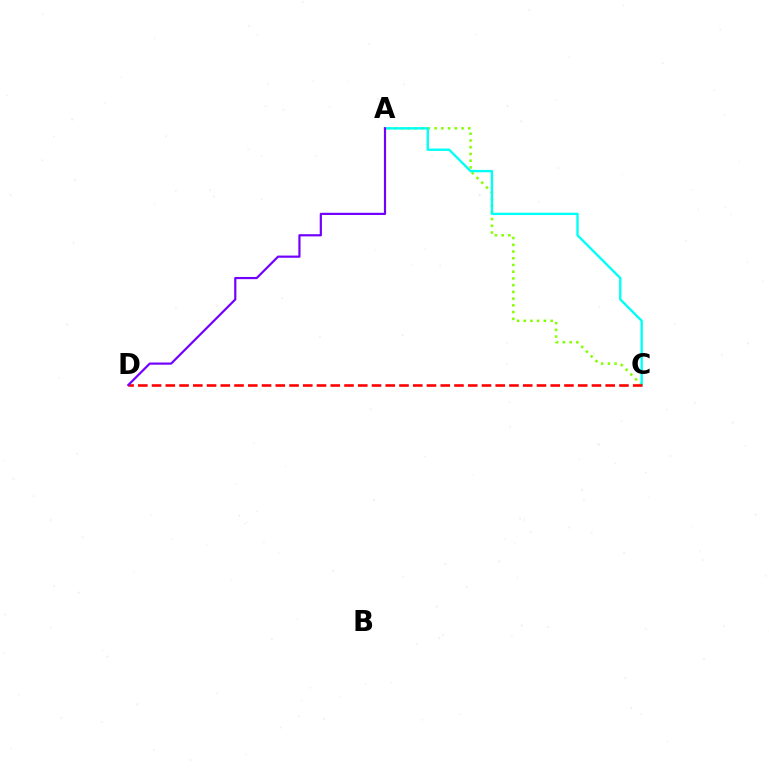{('A', 'C'): [{'color': '#84ff00', 'line_style': 'dotted', 'thickness': 1.83}, {'color': '#00fff6', 'line_style': 'solid', 'thickness': 1.7}], ('C', 'D'): [{'color': '#ff0000', 'line_style': 'dashed', 'thickness': 1.87}], ('A', 'D'): [{'color': '#7200ff', 'line_style': 'solid', 'thickness': 1.58}]}